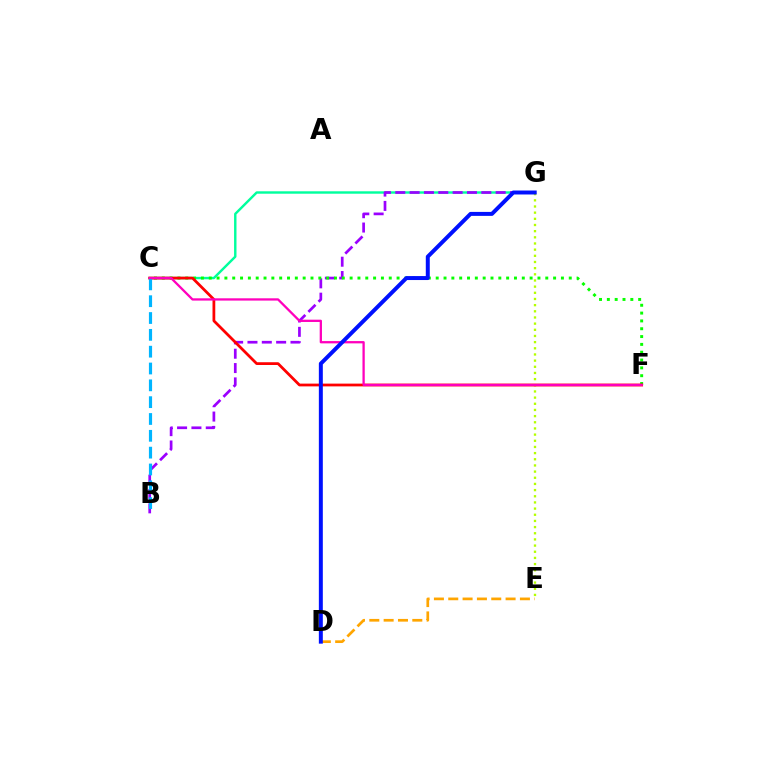{('E', 'G'): [{'color': '#b3ff00', 'line_style': 'dotted', 'thickness': 1.68}], ('C', 'G'): [{'color': '#00ff9d', 'line_style': 'solid', 'thickness': 1.75}], ('D', 'E'): [{'color': '#ffa500', 'line_style': 'dashed', 'thickness': 1.95}], ('B', 'G'): [{'color': '#9b00ff', 'line_style': 'dashed', 'thickness': 1.95}], ('C', 'F'): [{'color': '#08ff00', 'line_style': 'dotted', 'thickness': 2.13}, {'color': '#ff0000', 'line_style': 'solid', 'thickness': 1.99}, {'color': '#ff00bd', 'line_style': 'solid', 'thickness': 1.65}], ('B', 'C'): [{'color': '#00b5ff', 'line_style': 'dashed', 'thickness': 2.29}], ('D', 'G'): [{'color': '#0010ff', 'line_style': 'solid', 'thickness': 2.86}]}